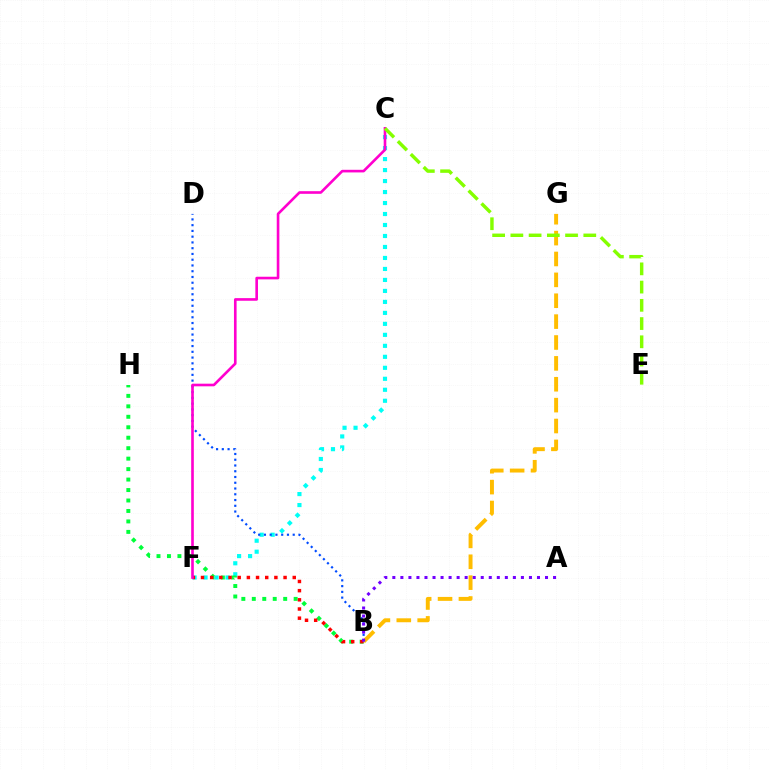{('C', 'F'): [{'color': '#00fff6', 'line_style': 'dotted', 'thickness': 2.98}, {'color': '#ff00cf', 'line_style': 'solid', 'thickness': 1.89}], ('B', 'D'): [{'color': '#004bff', 'line_style': 'dotted', 'thickness': 1.56}], ('B', 'H'): [{'color': '#00ff39', 'line_style': 'dotted', 'thickness': 2.84}], ('B', 'F'): [{'color': '#ff0000', 'line_style': 'dotted', 'thickness': 2.49}], ('B', 'G'): [{'color': '#ffbd00', 'line_style': 'dashed', 'thickness': 2.84}], ('A', 'B'): [{'color': '#7200ff', 'line_style': 'dotted', 'thickness': 2.18}], ('C', 'E'): [{'color': '#84ff00', 'line_style': 'dashed', 'thickness': 2.48}]}